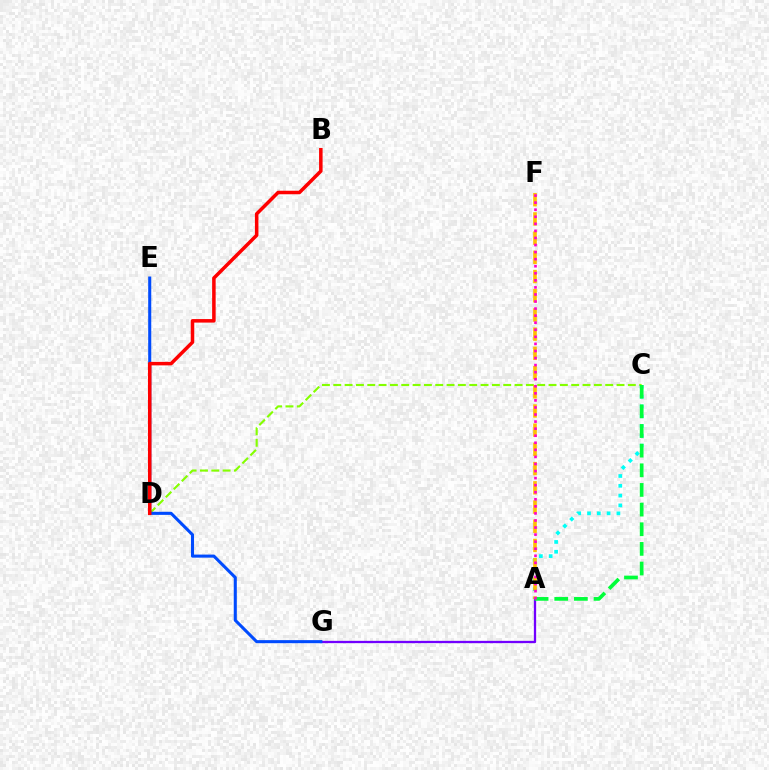{('A', 'G'): [{'color': '#7200ff', 'line_style': 'solid', 'thickness': 1.65}], ('C', 'D'): [{'color': '#84ff00', 'line_style': 'dashed', 'thickness': 1.54}], ('E', 'G'): [{'color': '#004bff', 'line_style': 'solid', 'thickness': 2.21}], ('A', 'C'): [{'color': '#00fff6', 'line_style': 'dotted', 'thickness': 2.66}, {'color': '#00ff39', 'line_style': 'dashed', 'thickness': 2.67}], ('A', 'F'): [{'color': '#ffbd00', 'line_style': 'dashed', 'thickness': 2.61}, {'color': '#ff00cf', 'line_style': 'dotted', 'thickness': 1.92}], ('B', 'D'): [{'color': '#ff0000', 'line_style': 'solid', 'thickness': 2.53}]}